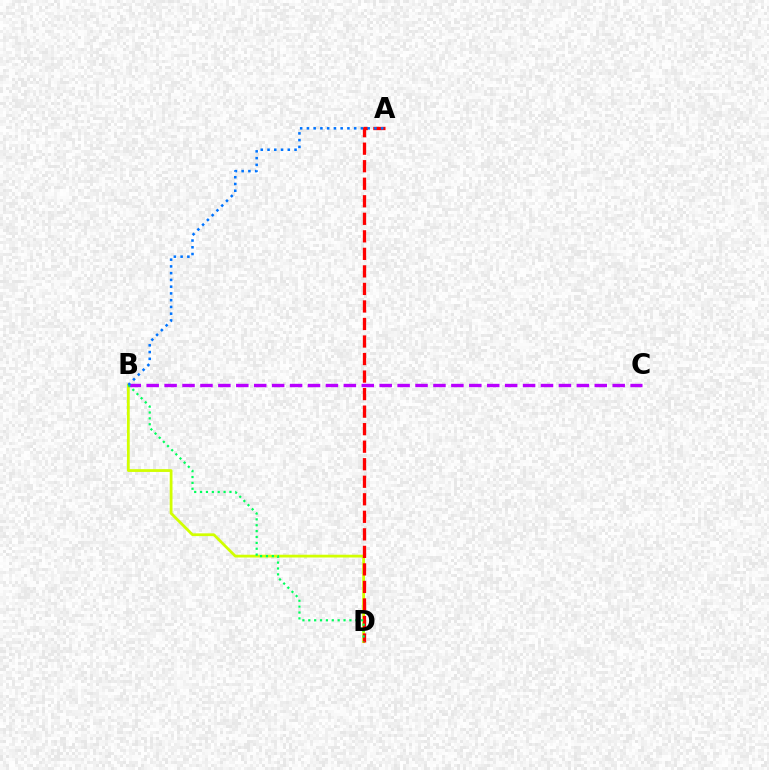{('B', 'D'): [{'color': '#d1ff00', 'line_style': 'solid', 'thickness': 1.99}, {'color': '#00ff5c', 'line_style': 'dotted', 'thickness': 1.6}], ('A', 'D'): [{'color': '#ff0000', 'line_style': 'dashed', 'thickness': 2.38}], ('B', 'C'): [{'color': '#b900ff', 'line_style': 'dashed', 'thickness': 2.43}], ('A', 'B'): [{'color': '#0074ff', 'line_style': 'dotted', 'thickness': 1.83}]}